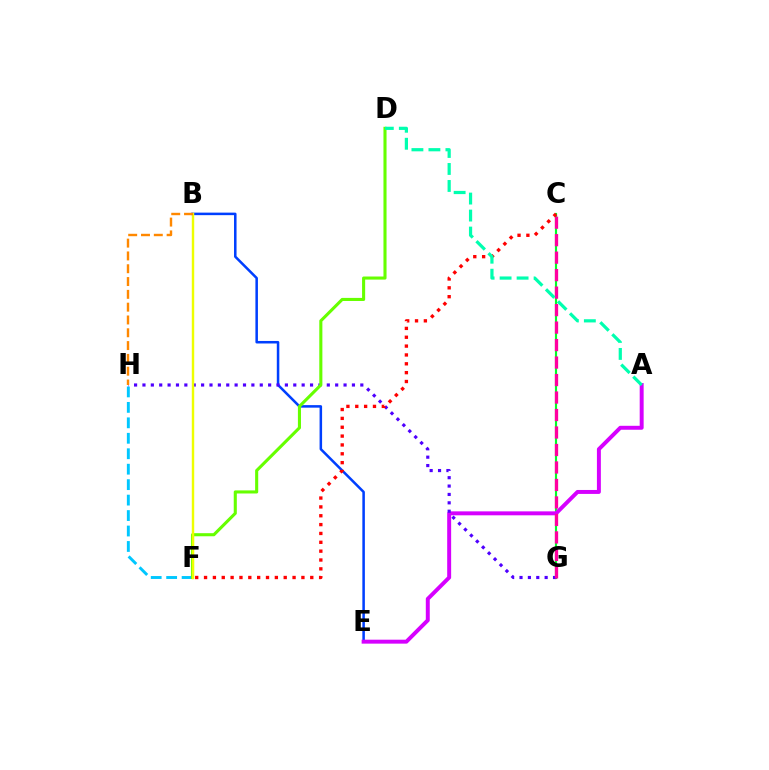{('B', 'E'): [{'color': '#003fff', 'line_style': 'solid', 'thickness': 1.82}], ('C', 'G'): [{'color': '#00ff27', 'line_style': 'solid', 'thickness': 1.55}, {'color': '#ff00a0', 'line_style': 'dashed', 'thickness': 2.38}], ('F', 'H'): [{'color': '#00c7ff', 'line_style': 'dashed', 'thickness': 2.1}], ('A', 'E'): [{'color': '#d600ff', 'line_style': 'solid', 'thickness': 2.84}], ('G', 'H'): [{'color': '#4f00ff', 'line_style': 'dotted', 'thickness': 2.28}], ('C', 'F'): [{'color': '#ff0000', 'line_style': 'dotted', 'thickness': 2.41}], ('D', 'F'): [{'color': '#66ff00', 'line_style': 'solid', 'thickness': 2.22}], ('B', 'F'): [{'color': '#eeff00', 'line_style': 'solid', 'thickness': 1.75}], ('B', 'H'): [{'color': '#ff8800', 'line_style': 'dashed', 'thickness': 1.74}], ('A', 'D'): [{'color': '#00ffaf', 'line_style': 'dashed', 'thickness': 2.31}]}